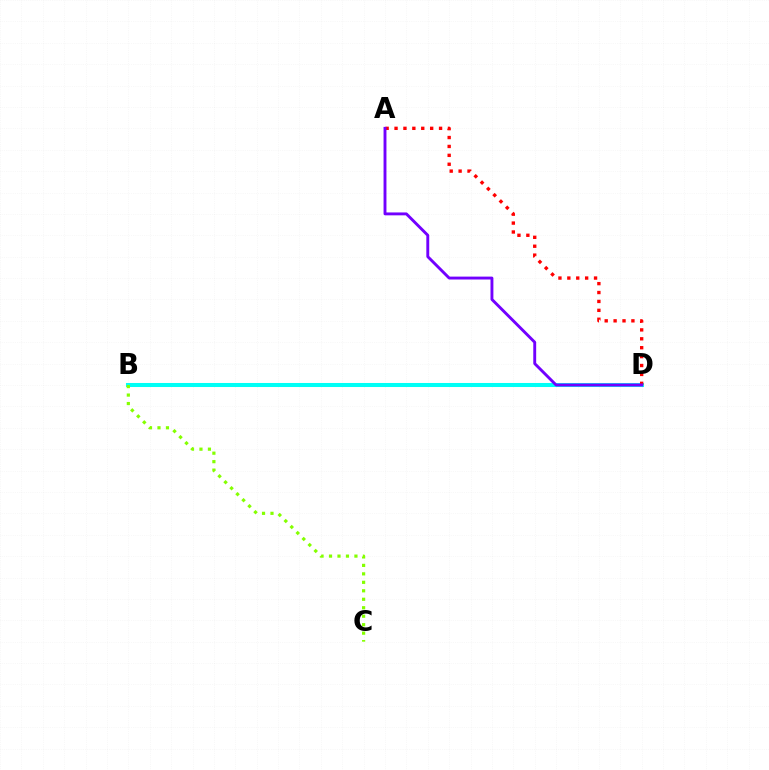{('B', 'D'): [{'color': '#00fff6', 'line_style': 'solid', 'thickness': 2.91}], ('A', 'D'): [{'color': '#ff0000', 'line_style': 'dotted', 'thickness': 2.42}, {'color': '#7200ff', 'line_style': 'solid', 'thickness': 2.08}], ('B', 'C'): [{'color': '#84ff00', 'line_style': 'dotted', 'thickness': 2.3}]}